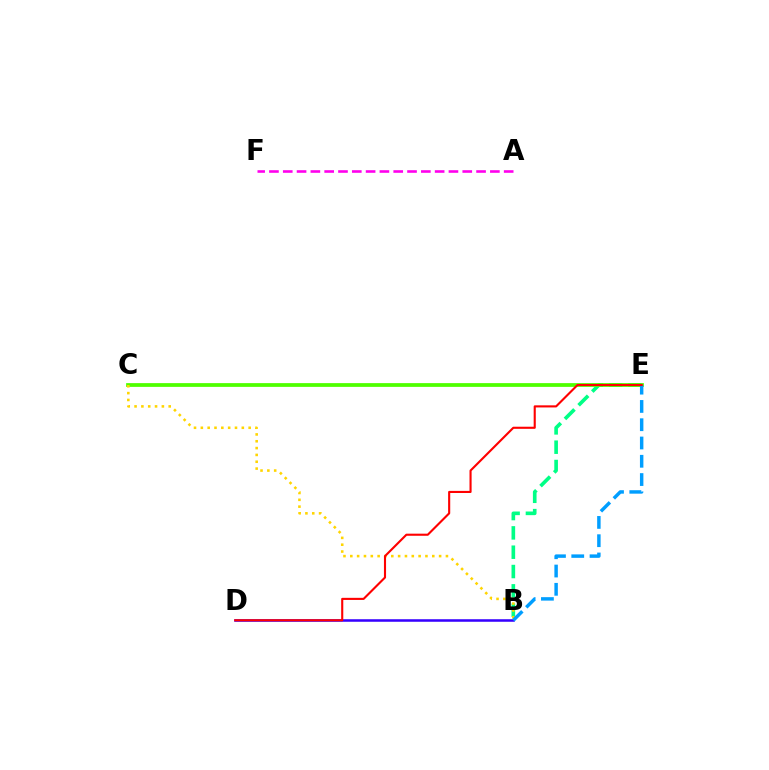{('B', 'E'): [{'color': '#00ff86', 'line_style': 'dashed', 'thickness': 2.63}, {'color': '#009eff', 'line_style': 'dashed', 'thickness': 2.48}], ('B', 'D'): [{'color': '#3700ff', 'line_style': 'solid', 'thickness': 1.83}], ('C', 'E'): [{'color': '#4fff00', 'line_style': 'solid', 'thickness': 2.7}], ('A', 'F'): [{'color': '#ff00ed', 'line_style': 'dashed', 'thickness': 1.88}], ('B', 'C'): [{'color': '#ffd500', 'line_style': 'dotted', 'thickness': 1.86}], ('D', 'E'): [{'color': '#ff0000', 'line_style': 'solid', 'thickness': 1.52}]}